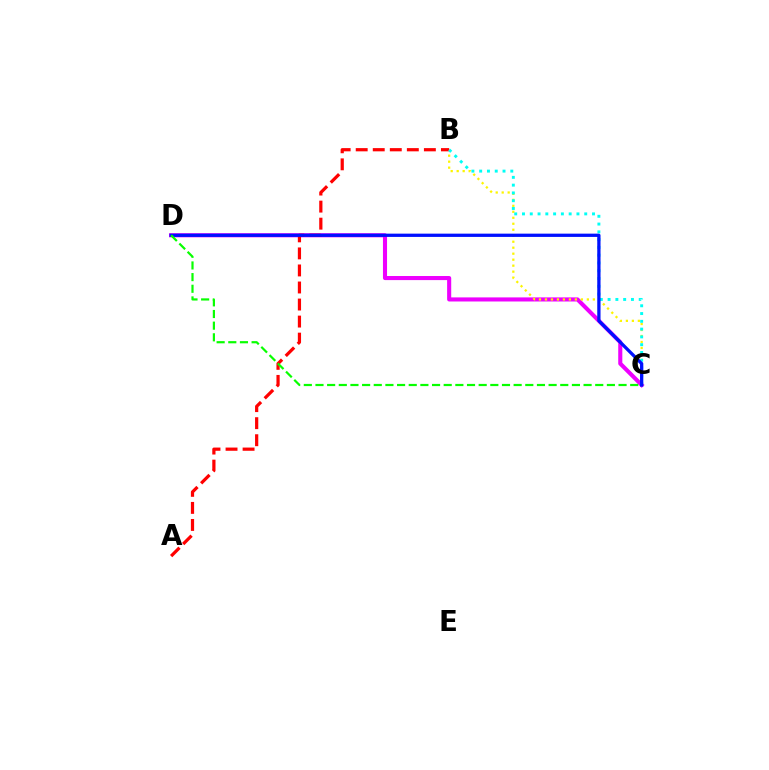{('C', 'D'): [{'color': '#ee00ff', 'line_style': 'solid', 'thickness': 2.94}, {'color': '#0010ff', 'line_style': 'solid', 'thickness': 2.35}, {'color': '#08ff00', 'line_style': 'dashed', 'thickness': 1.58}], ('B', 'C'): [{'color': '#fcf500', 'line_style': 'dotted', 'thickness': 1.63}, {'color': '#00fff6', 'line_style': 'dotted', 'thickness': 2.11}], ('A', 'B'): [{'color': '#ff0000', 'line_style': 'dashed', 'thickness': 2.32}]}